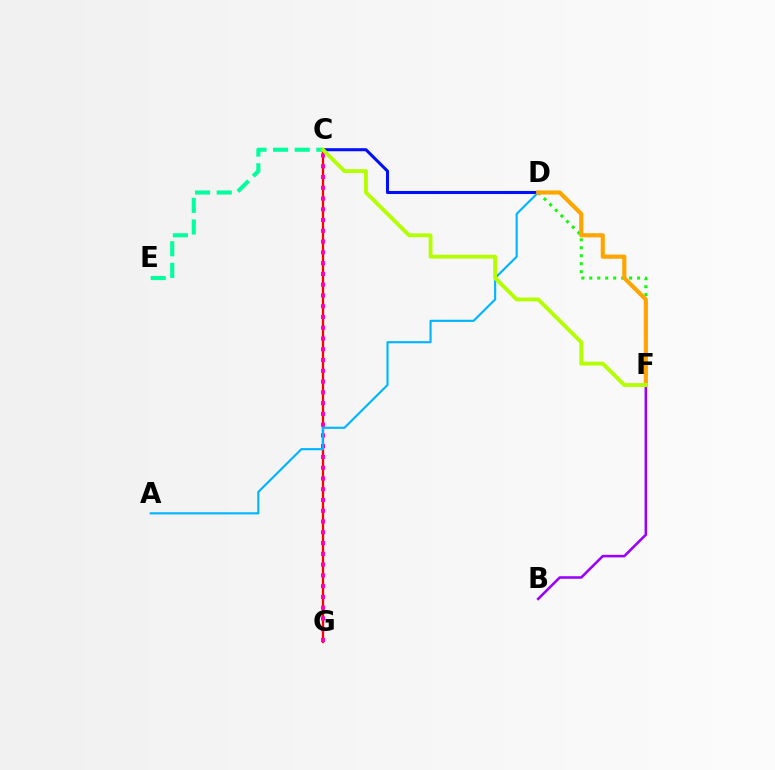{('C', 'G'): [{'color': '#ff0000', 'line_style': 'solid', 'thickness': 1.64}, {'color': '#ff00bd', 'line_style': 'dotted', 'thickness': 2.93}], ('C', 'E'): [{'color': '#00ff9d', 'line_style': 'dashed', 'thickness': 2.94}], ('B', 'F'): [{'color': '#9b00ff', 'line_style': 'solid', 'thickness': 1.84}], ('D', 'F'): [{'color': '#08ff00', 'line_style': 'dotted', 'thickness': 2.16}, {'color': '#ffa500', 'line_style': 'solid', 'thickness': 2.98}], ('C', 'D'): [{'color': '#0010ff', 'line_style': 'solid', 'thickness': 2.2}], ('A', 'D'): [{'color': '#00b5ff', 'line_style': 'solid', 'thickness': 1.54}], ('C', 'F'): [{'color': '#b3ff00', 'line_style': 'solid', 'thickness': 2.77}]}